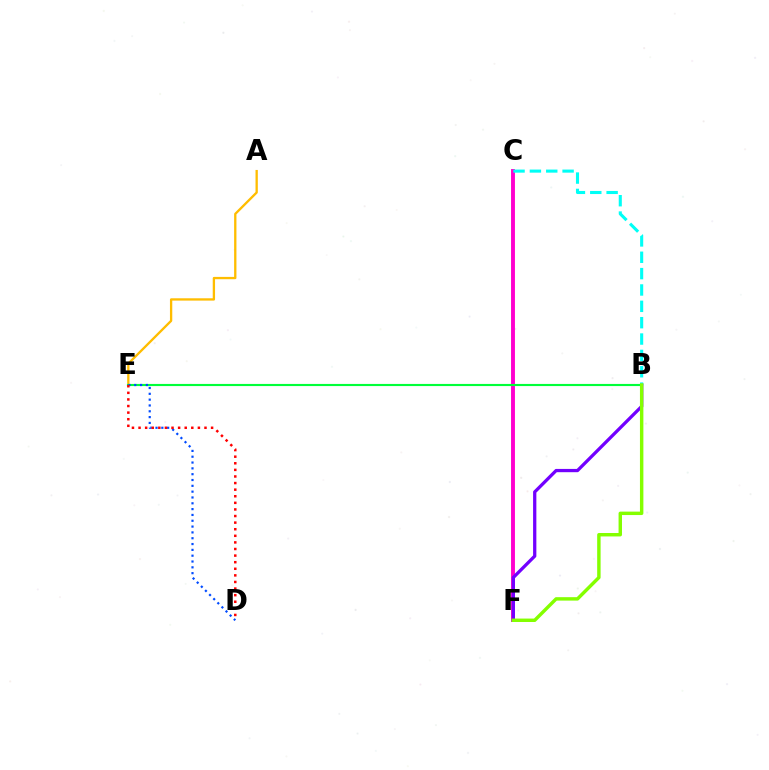{('A', 'E'): [{'color': '#ffbd00', 'line_style': 'solid', 'thickness': 1.67}], ('C', 'F'): [{'color': '#ff00cf', 'line_style': 'solid', 'thickness': 2.81}], ('B', 'E'): [{'color': '#00ff39', 'line_style': 'solid', 'thickness': 1.54}], ('B', 'F'): [{'color': '#7200ff', 'line_style': 'solid', 'thickness': 2.35}, {'color': '#84ff00', 'line_style': 'solid', 'thickness': 2.47}], ('B', 'C'): [{'color': '#00fff6', 'line_style': 'dashed', 'thickness': 2.22}], ('D', 'E'): [{'color': '#004bff', 'line_style': 'dotted', 'thickness': 1.58}, {'color': '#ff0000', 'line_style': 'dotted', 'thickness': 1.79}]}